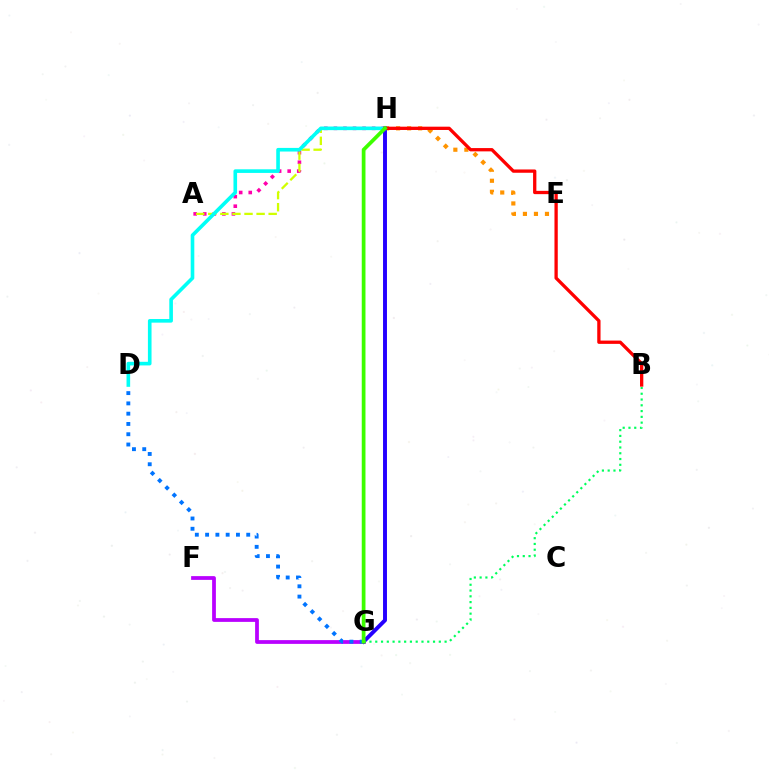{('E', 'H'): [{'color': '#ff9400', 'line_style': 'dotted', 'thickness': 2.99}], ('F', 'G'): [{'color': '#b900ff', 'line_style': 'solid', 'thickness': 2.7}], ('G', 'H'): [{'color': '#2500ff', 'line_style': 'solid', 'thickness': 2.83}, {'color': '#3dff00', 'line_style': 'solid', 'thickness': 2.69}], ('A', 'H'): [{'color': '#ff00ac', 'line_style': 'dotted', 'thickness': 2.6}, {'color': '#d1ff00', 'line_style': 'dashed', 'thickness': 1.64}], ('B', 'G'): [{'color': '#00ff5c', 'line_style': 'dotted', 'thickness': 1.57}], ('D', 'H'): [{'color': '#00fff6', 'line_style': 'solid', 'thickness': 2.61}], ('D', 'G'): [{'color': '#0074ff', 'line_style': 'dotted', 'thickness': 2.79}], ('B', 'H'): [{'color': '#ff0000', 'line_style': 'solid', 'thickness': 2.37}]}